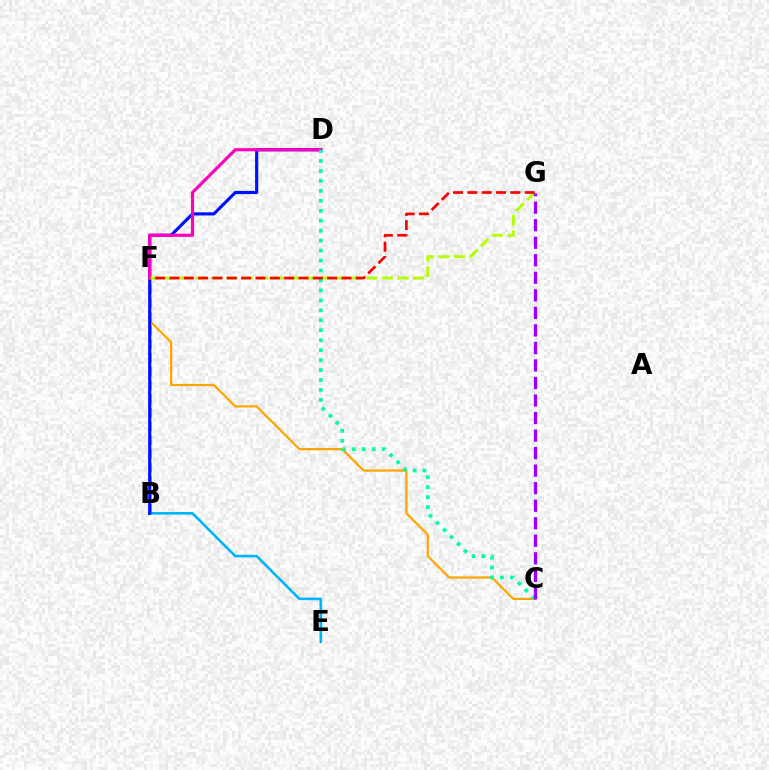{('B', 'F'): [{'color': '#08ff00', 'line_style': 'dashed', 'thickness': 1.86}], ('B', 'E'): [{'color': '#00b5ff', 'line_style': 'solid', 'thickness': 1.89}], ('C', 'F'): [{'color': '#ffa500', 'line_style': 'solid', 'thickness': 1.61}], ('B', 'D'): [{'color': '#0010ff', 'line_style': 'solid', 'thickness': 2.27}], ('D', 'F'): [{'color': '#ff00bd', 'line_style': 'solid', 'thickness': 2.27}], ('F', 'G'): [{'color': '#b3ff00', 'line_style': 'dashed', 'thickness': 2.11}, {'color': '#ff0000', 'line_style': 'dashed', 'thickness': 1.95}], ('C', 'D'): [{'color': '#00ff9d', 'line_style': 'dotted', 'thickness': 2.7}], ('C', 'G'): [{'color': '#9b00ff', 'line_style': 'dashed', 'thickness': 2.38}]}